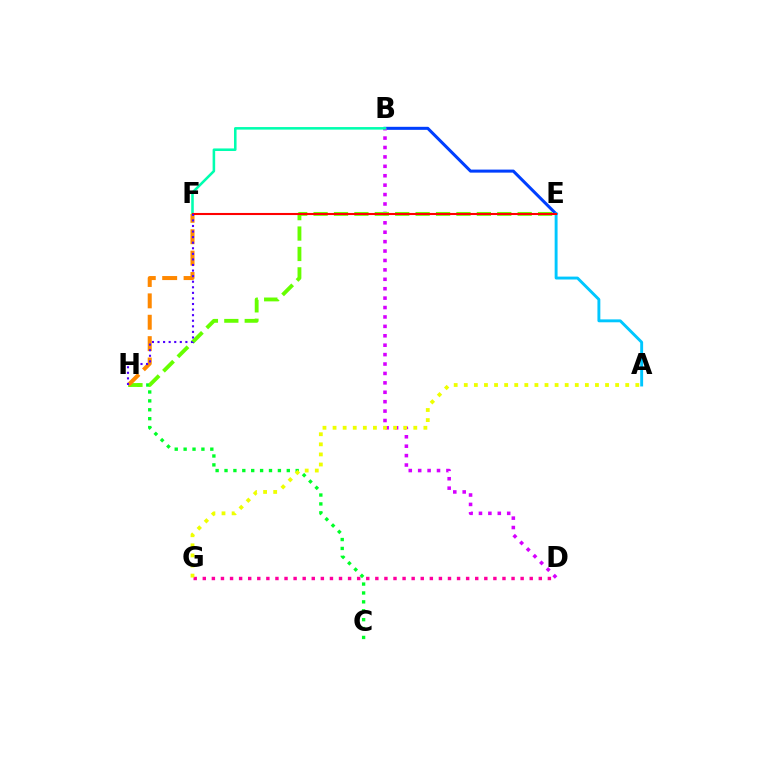{('B', 'E'): [{'color': '#003fff', 'line_style': 'solid', 'thickness': 2.19}], ('C', 'H'): [{'color': '#00ff27', 'line_style': 'dotted', 'thickness': 2.42}], ('B', 'D'): [{'color': '#d600ff', 'line_style': 'dotted', 'thickness': 2.56}], ('A', 'E'): [{'color': '#00c7ff', 'line_style': 'solid', 'thickness': 2.09}], ('E', 'H'): [{'color': '#66ff00', 'line_style': 'dashed', 'thickness': 2.77}], ('D', 'G'): [{'color': '#ff00a0', 'line_style': 'dotted', 'thickness': 2.47}], ('B', 'F'): [{'color': '#00ffaf', 'line_style': 'solid', 'thickness': 1.84}], ('F', 'H'): [{'color': '#ff8800', 'line_style': 'dashed', 'thickness': 2.9}, {'color': '#4f00ff', 'line_style': 'dotted', 'thickness': 1.51}], ('E', 'F'): [{'color': '#ff0000', 'line_style': 'solid', 'thickness': 1.5}], ('A', 'G'): [{'color': '#eeff00', 'line_style': 'dotted', 'thickness': 2.74}]}